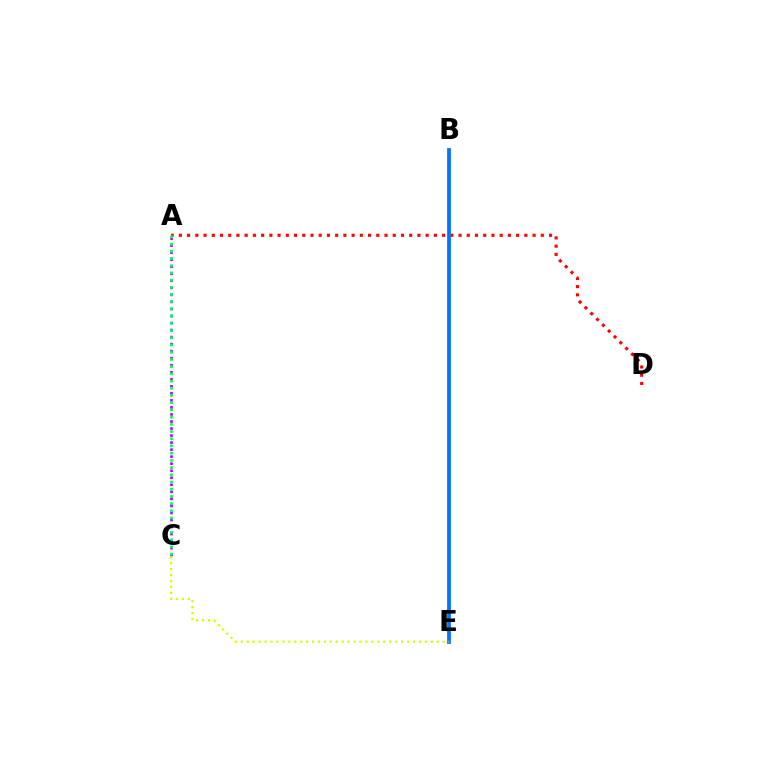{('A', 'D'): [{'color': '#ff0000', 'line_style': 'dotted', 'thickness': 2.23}], ('B', 'E'): [{'color': '#0074ff', 'line_style': 'solid', 'thickness': 2.71}], ('A', 'C'): [{'color': '#b900ff', 'line_style': 'dotted', 'thickness': 1.91}, {'color': '#00ff5c', 'line_style': 'dotted', 'thickness': 1.96}], ('C', 'E'): [{'color': '#d1ff00', 'line_style': 'dotted', 'thickness': 1.61}]}